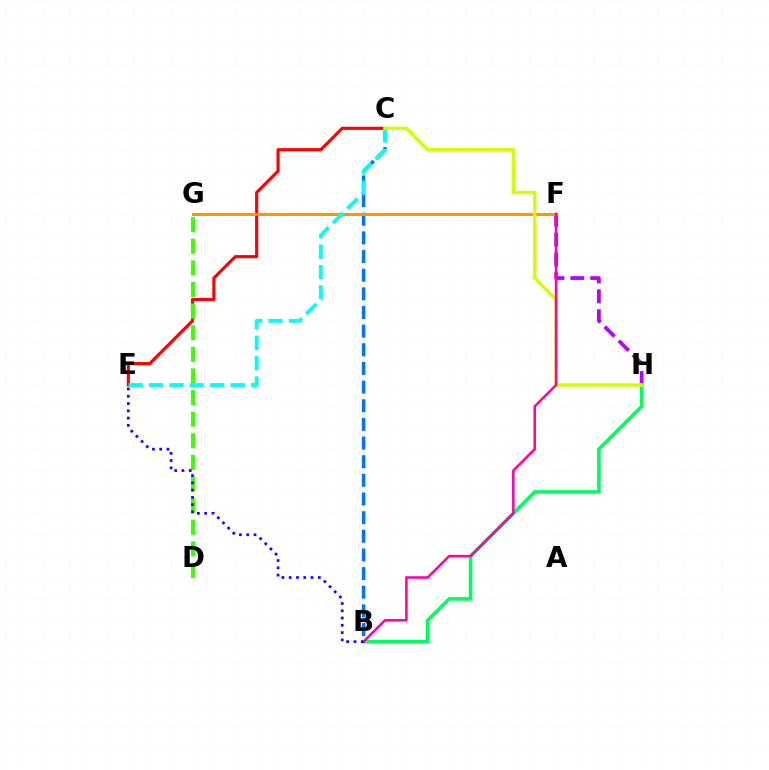{('C', 'E'): [{'color': '#ff0000', 'line_style': 'solid', 'thickness': 2.27}, {'color': '#00fff6', 'line_style': 'dashed', 'thickness': 2.77}], ('F', 'H'): [{'color': '#b900ff', 'line_style': 'dashed', 'thickness': 2.7}], ('B', 'C'): [{'color': '#0074ff', 'line_style': 'dashed', 'thickness': 2.53}], ('F', 'G'): [{'color': '#ff9400', 'line_style': 'solid', 'thickness': 2.14}], ('D', 'G'): [{'color': '#3dff00', 'line_style': 'dashed', 'thickness': 2.94}], ('B', 'H'): [{'color': '#00ff5c', 'line_style': 'solid', 'thickness': 2.58}], ('C', 'H'): [{'color': '#d1ff00', 'line_style': 'solid', 'thickness': 2.46}], ('B', 'F'): [{'color': '#ff00ac', 'line_style': 'solid', 'thickness': 1.84}], ('B', 'E'): [{'color': '#2500ff', 'line_style': 'dotted', 'thickness': 1.98}]}